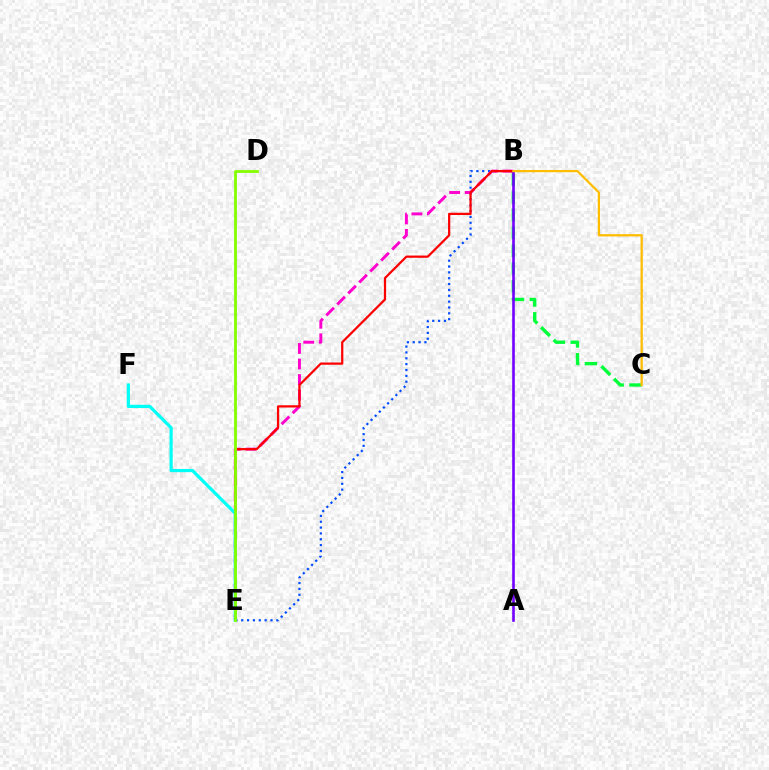{('B', 'E'): [{'color': '#004bff', 'line_style': 'dotted', 'thickness': 1.59}, {'color': '#ff00cf', 'line_style': 'dashed', 'thickness': 2.11}, {'color': '#ff0000', 'line_style': 'solid', 'thickness': 1.62}], ('B', 'C'): [{'color': '#00ff39', 'line_style': 'dashed', 'thickness': 2.42}, {'color': '#ffbd00', 'line_style': 'solid', 'thickness': 1.62}], ('E', 'F'): [{'color': '#00fff6', 'line_style': 'solid', 'thickness': 2.31}], ('D', 'E'): [{'color': '#84ff00', 'line_style': 'solid', 'thickness': 2.02}], ('A', 'B'): [{'color': '#7200ff', 'line_style': 'solid', 'thickness': 1.88}]}